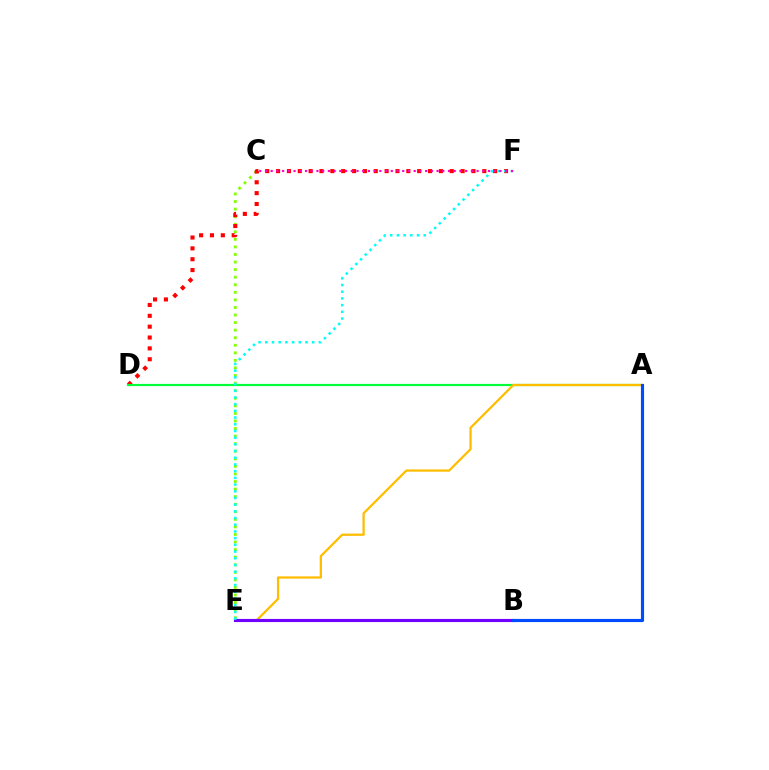{('C', 'E'): [{'color': '#84ff00', 'line_style': 'dotted', 'thickness': 2.06}], ('D', 'F'): [{'color': '#ff0000', 'line_style': 'dotted', 'thickness': 2.95}], ('A', 'D'): [{'color': '#00ff39', 'line_style': 'solid', 'thickness': 1.57}], ('A', 'E'): [{'color': '#ffbd00', 'line_style': 'solid', 'thickness': 1.63}], ('B', 'E'): [{'color': '#7200ff', 'line_style': 'solid', 'thickness': 2.25}], ('A', 'B'): [{'color': '#004bff', 'line_style': 'solid', 'thickness': 2.26}], ('E', 'F'): [{'color': '#00fff6', 'line_style': 'dotted', 'thickness': 1.82}], ('C', 'F'): [{'color': '#ff00cf', 'line_style': 'dotted', 'thickness': 1.55}]}